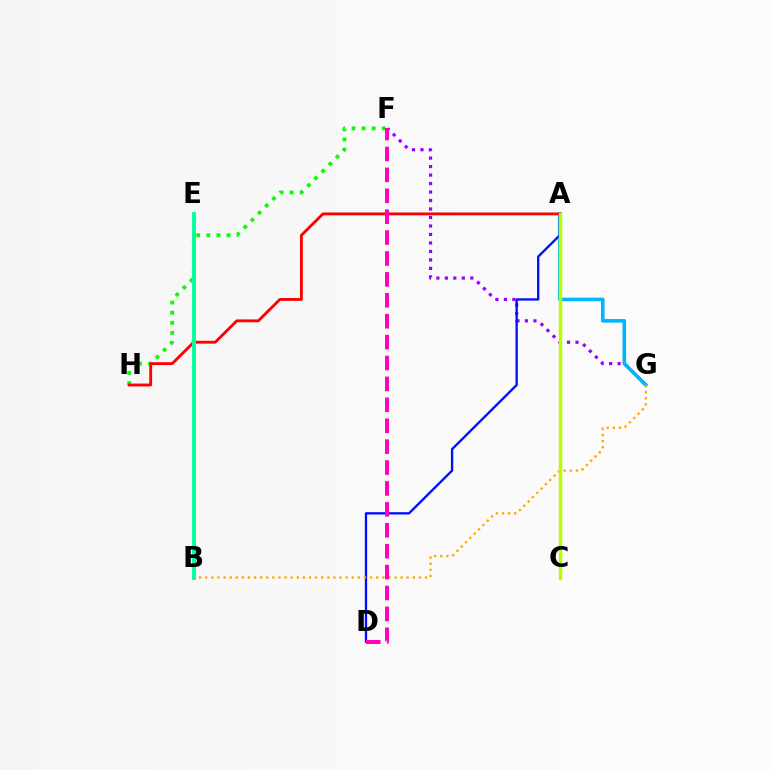{('F', 'G'): [{'color': '#9b00ff', 'line_style': 'dotted', 'thickness': 2.31}], ('A', 'G'): [{'color': '#00b5ff', 'line_style': 'solid', 'thickness': 2.59}], ('A', 'D'): [{'color': '#0010ff', 'line_style': 'solid', 'thickness': 1.68}], ('F', 'H'): [{'color': '#08ff00', 'line_style': 'dotted', 'thickness': 2.74}], ('B', 'G'): [{'color': '#ffa500', 'line_style': 'dotted', 'thickness': 1.66}], ('A', 'H'): [{'color': '#ff0000', 'line_style': 'solid', 'thickness': 2.05}], ('D', 'F'): [{'color': '#ff00bd', 'line_style': 'dashed', 'thickness': 2.84}], ('A', 'C'): [{'color': '#b3ff00', 'line_style': 'solid', 'thickness': 2.49}], ('B', 'E'): [{'color': '#00ff9d', 'line_style': 'solid', 'thickness': 2.79}]}